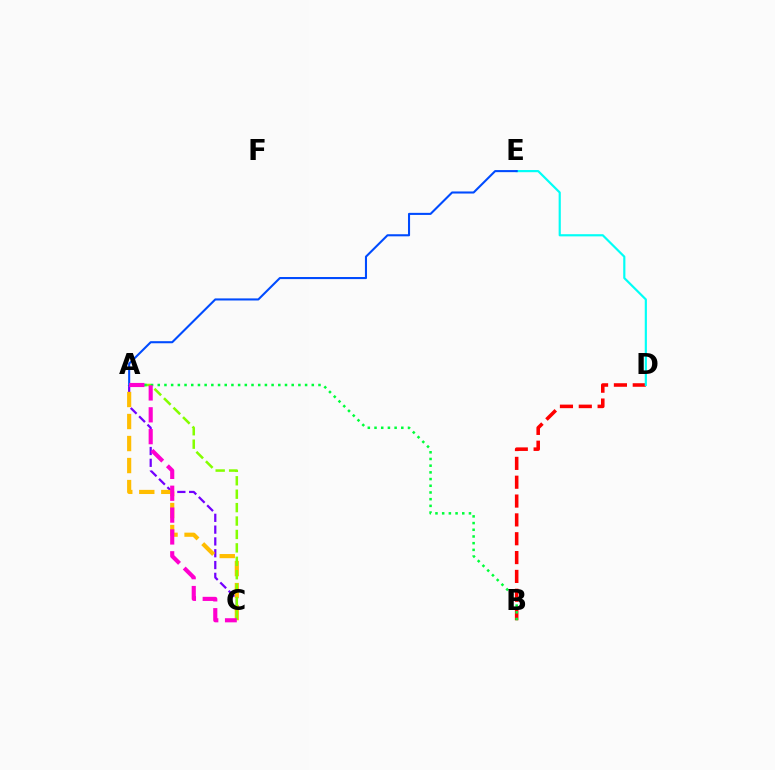{('A', 'C'): [{'color': '#7200ff', 'line_style': 'dashed', 'thickness': 1.6}, {'color': '#ffbd00', 'line_style': 'dashed', 'thickness': 2.99}, {'color': '#84ff00', 'line_style': 'dashed', 'thickness': 1.82}, {'color': '#ff00cf', 'line_style': 'dashed', 'thickness': 2.97}], ('B', 'D'): [{'color': '#ff0000', 'line_style': 'dashed', 'thickness': 2.56}], ('D', 'E'): [{'color': '#00fff6', 'line_style': 'solid', 'thickness': 1.56}], ('A', 'B'): [{'color': '#00ff39', 'line_style': 'dotted', 'thickness': 1.82}], ('A', 'E'): [{'color': '#004bff', 'line_style': 'solid', 'thickness': 1.5}]}